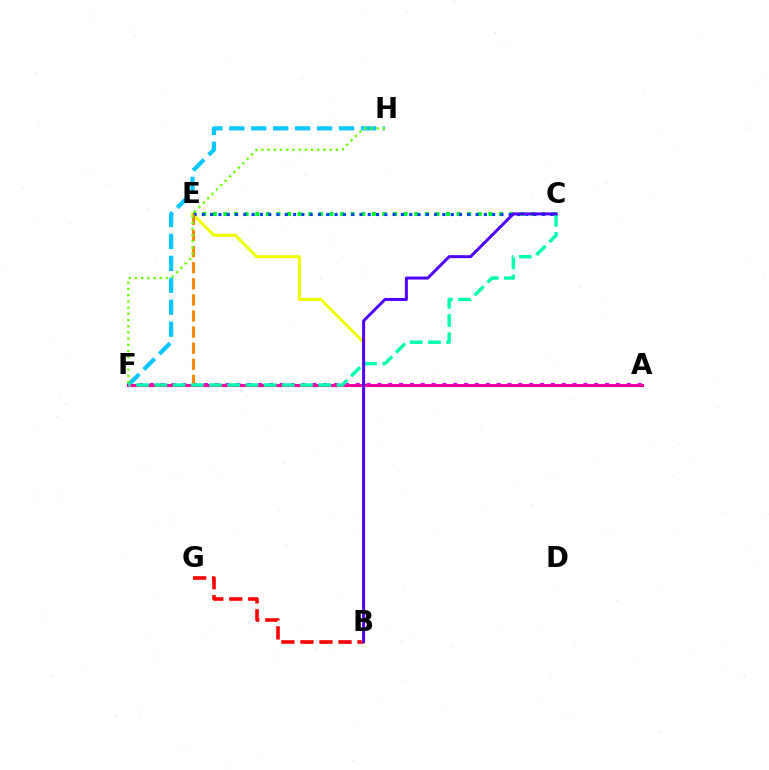{('C', 'E'): [{'color': '#00ff27', 'line_style': 'dotted', 'thickness': 2.88}, {'color': '#003fff', 'line_style': 'dotted', 'thickness': 2.25}], ('A', 'F'): [{'color': '#d600ff', 'line_style': 'dotted', 'thickness': 2.95}, {'color': '#ff00a0', 'line_style': 'solid', 'thickness': 2.19}], ('B', 'E'): [{'color': '#eeff00', 'line_style': 'solid', 'thickness': 2.16}], ('F', 'H'): [{'color': '#00c7ff', 'line_style': 'dashed', 'thickness': 2.98}, {'color': '#66ff00', 'line_style': 'dotted', 'thickness': 1.69}], ('B', 'G'): [{'color': '#ff0000', 'line_style': 'dashed', 'thickness': 2.59}], ('E', 'F'): [{'color': '#ff8800', 'line_style': 'dashed', 'thickness': 2.19}], ('C', 'F'): [{'color': '#00ffaf', 'line_style': 'dashed', 'thickness': 2.47}], ('B', 'C'): [{'color': '#4f00ff', 'line_style': 'solid', 'thickness': 2.15}]}